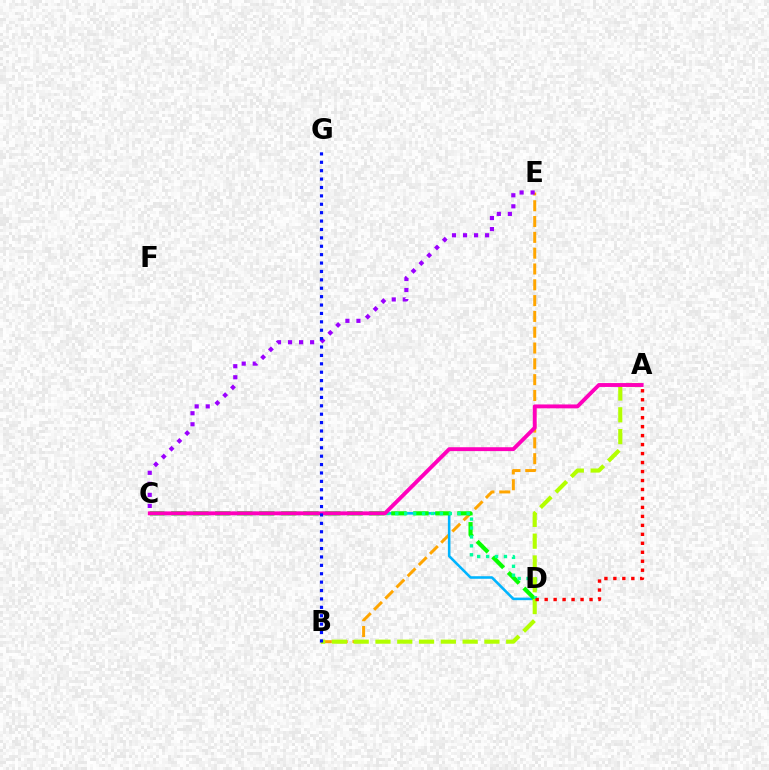{('B', 'E'): [{'color': '#ffa500', 'line_style': 'dashed', 'thickness': 2.15}], ('C', 'D'): [{'color': '#00b5ff', 'line_style': 'solid', 'thickness': 1.85}, {'color': '#08ff00', 'line_style': 'dashed', 'thickness': 2.99}, {'color': '#00ff9d', 'line_style': 'dotted', 'thickness': 2.42}], ('A', 'B'): [{'color': '#b3ff00', 'line_style': 'dashed', 'thickness': 2.96}], ('C', 'E'): [{'color': '#9b00ff', 'line_style': 'dotted', 'thickness': 3.0}], ('A', 'C'): [{'color': '#ff00bd', 'line_style': 'solid', 'thickness': 2.79}], ('A', 'D'): [{'color': '#ff0000', 'line_style': 'dotted', 'thickness': 2.44}], ('B', 'G'): [{'color': '#0010ff', 'line_style': 'dotted', 'thickness': 2.28}]}